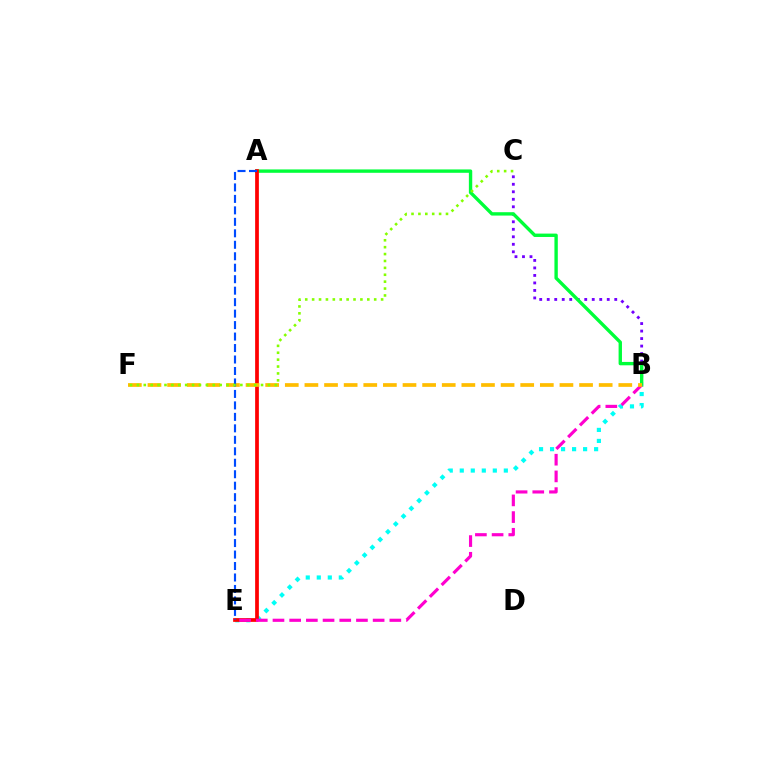{('B', 'C'): [{'color': '#7200ff', 'line_style': 'dotted', 'thickness': 2.04}], ('A', 'B'): [{'color': '#00ff39', 'line_style': 'solid', 'thickness': 2.43}], ('B', 'E'): [{'color': '#00fff6', 'line_style': 'dotted', 'thickness': 2.99}, {'color': '#ff00cf', 'line_style': 'dashed', 'thickness': 2.27}], ('A', 'E'): [{'color': '#ff0000', 'line_style': 'solid', 'thickness': 2.68}, {'color': '#004bff', 'line_style': 'dashed', 'thickness': 1.56}], ('B', 'F'): [{'color': '#ffbd00', 'line_style': 'dashed', 'thickness': 2.67}], ('C', 'F'): [{'color': '#84ff00', 'line_style': 'dotted', 'thickness': 1.87}]}